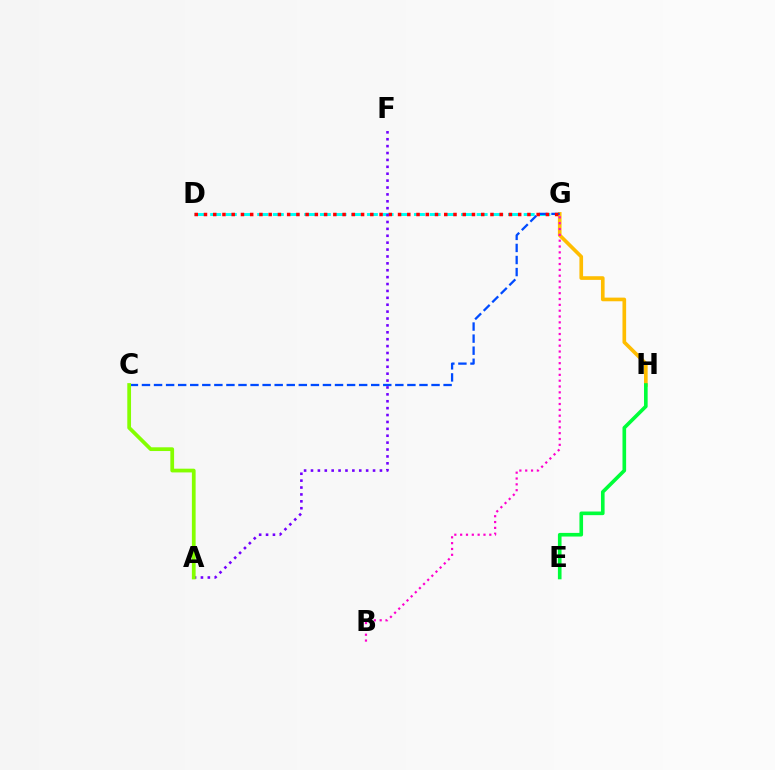{('D', 'G'): [{'color': '#00fff6', 'line_style': 'dashed', 'thickness': 2.13}, {'color': '#ff0000', 'line_style': 'dotted', 'thickness': 2.51}], ('G', 'H'): [{'color': '#ffbd00', 'line_style': 'solid', 'thickness': 2.63}], ('C', 'G'): [{'color': '#004bff', 'line_style': 'dashed', 'thickness': 1.64}], ('A', 'F'): [{'color': '#7200ff', 'line_style': 'dotted', 'thickness': 1.87}], ('E', 'H'): [{'color': '#00ff39', 'line_style': 'solid', 'thickness': 2.62}], ('A', 'C'): [{'color': '#84ff00', 'line_style': 'solid', 'thickness': 2.69}], ('B', 'G'): [{'color': '#ff00cf', 'line_style': 'dotted', 'thickness': 1.58}]}